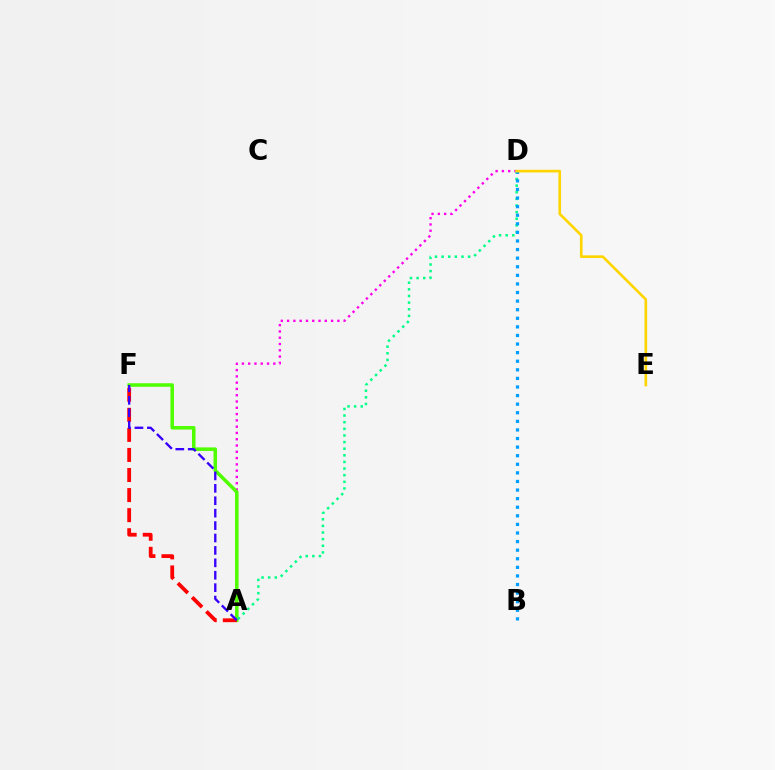{('A', 'D'): [{'color': '#ff00ed', 'line_style': 'dotted', 'thickness': 1.71}, {'color': '#00ff86', 'line_style': 'dotted', 'thickness': 1.8}], ('A', 'F'): [{'color': '#4fff00', 'line_style': 'solid', 'thickness': 2.54}, {'color': '#ff0000', 'line_style': 'dashed', 'thickness': 2.73}, {'color': '#3700ff', 'line_style': 'dashed', 'thickness': 1.69}], ('B', 'D'): [{'color': '#009eff', 'line_style': 'dotted', 'thickness': 2.33}], ('D', 'E'): [{'color': '#ffd500', 'line_style': 'solid', 'thickness': 1.9}]}